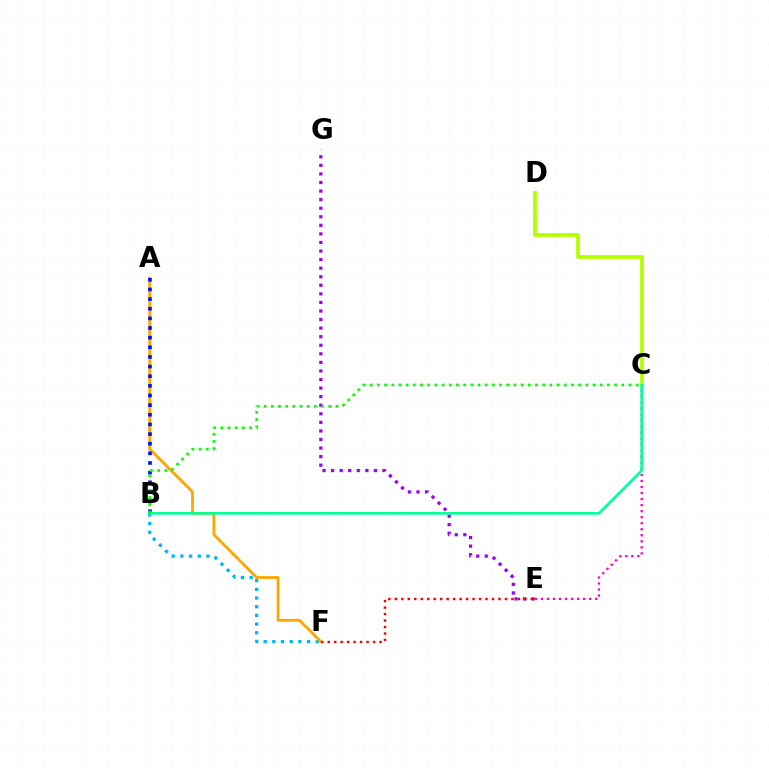{('B', 'F'): [{'color': '#00b5ff', 'line_style': 'dotted', 'thickness': 2.36}], ('E', 'G'): [{'color': '#9b00ff', 'line_style': 'dotted', 'thickness': 2.33}], ('A', 'F'): [{'color': '#ffa500', 'line_style': 'solid', 'thickness': 2.01}], ('A', 'B'): [{'color': '#0010ff', 'line_style': 'dotted', 'thickness': 2.62}], ('C', 'E'): [{'color': '#ff00bd', 'line_style': 'dotted', 'thickness': 1.64}], ('C', 'D'): [{'color': '#b3ff00', 'line_style': 'solid', 'thickness': 2.69}], ('E', 'F'): [{'color': '#ff0000', 'line_style': 'dotted', 'thickness': 1.76}], ('B', 'C'): [{'color': '#00ff9d', 'line_style': 'solid', 'thickness': 1.88}, {'color': '#08ff00', 'line_style': 'dotted', 'thickness': 1.95}]}